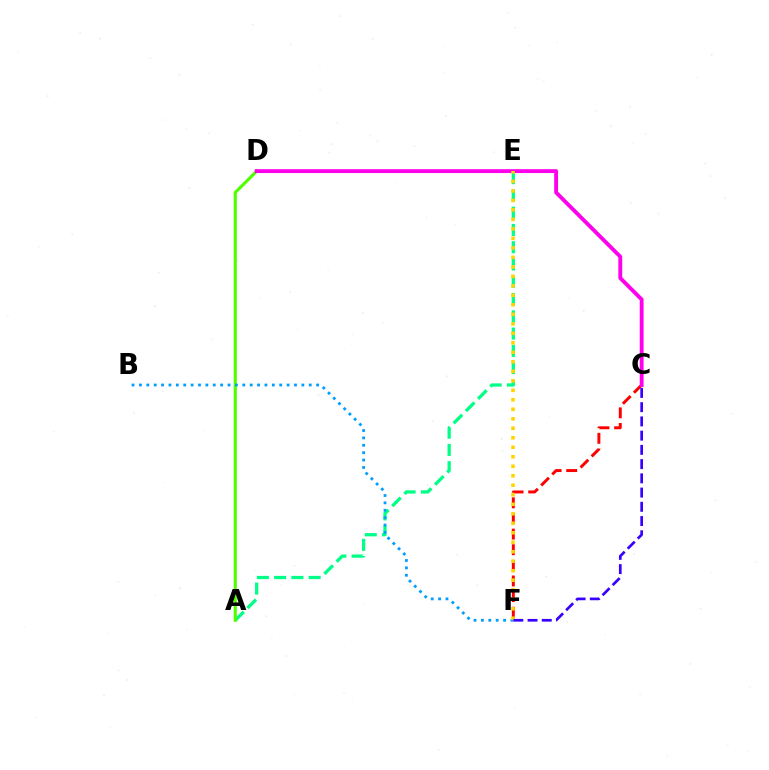{('A', 'E'): [{'color': '#00ff86', 'line_style': 'dashed', 'thickness': 2.35}], ('A', 'D'): [{'color': '#4fff00', 'line_style': 'solid', 'thickness': 2.25}], ('C', 'F'): [{'color': '#ff0000', 'line_style': 'dashed', 'thickness': 2.12}, {'color': '#3700ff', 'line_style': 'dashed', 'thickness': 1.93}], ('C', 'D'): [{'color': '#ff00ed', 'line_style': 'solid', 'thickness': 2.77}], ('B', 'F'): [{'color': '#009eff', 'line_style': 'dotted', 'thickness': 2.01}], ('E', 'F'): [{'color': '#ffd500', 'line_style': 'dotted', 'thickness': 2.58}]}